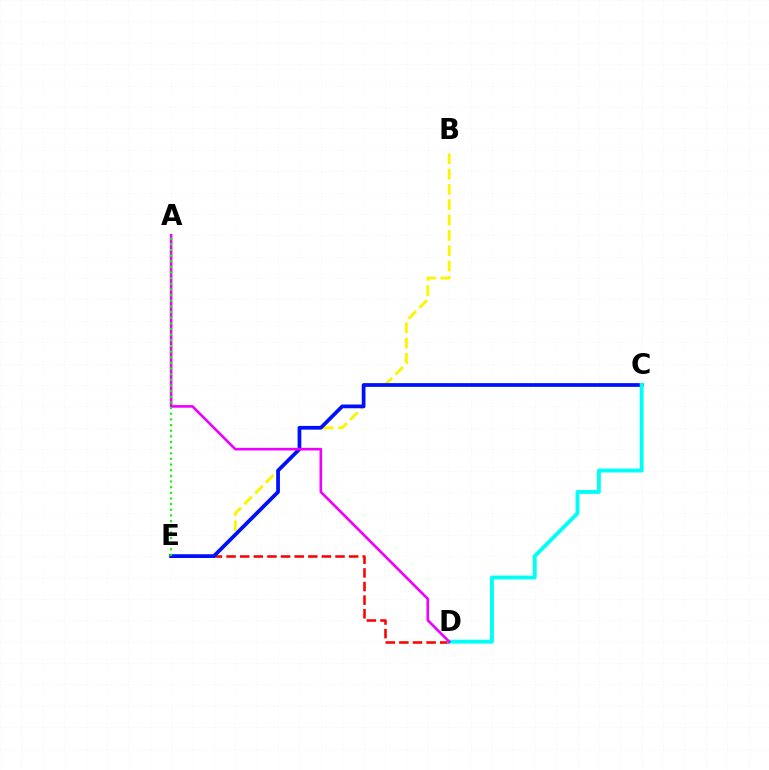{('B', 'E'): [{'color': '#fcf500', 'line_style': 'dashed', 'thickness': 2.08}], ('D', 'E'): [{'color': '#ff0000', 'line_style': 'dashed', 'thickness': 1.85}], ('C', 'E'): [{'color': '#0010ff', 'line_style': 'solid', 'thickness': 2.69}], ('C', 'D'): [{'color': '#00fff6', 'line_style': 'solid', 'thickness': 2.79}], ('A', 'D'): [{'color': '#ee00ff', 'line_style': 'solid', 'thickness': 1.9}], ('A', 'E'): [{'color': '#08ff00', 'line_style': 'dotted', 'thickness': 1.53}]}